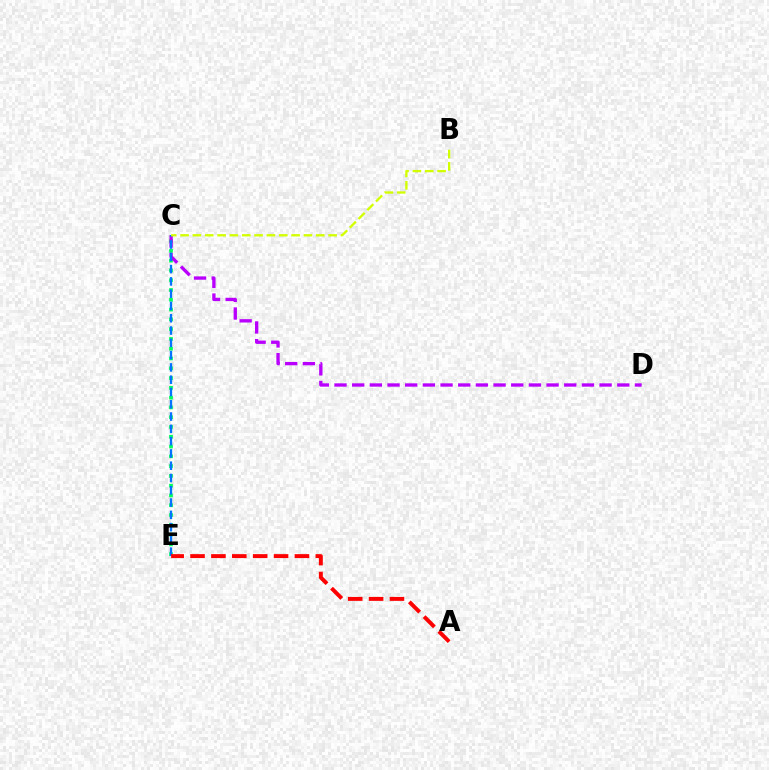{('C', 'E'): [{'color': '#00ff5c', 'line_style': 'dotted', 'thickness': 2.66}, {'color': '#0074ff', 'line_style': 'dashed', 'thickness': 1.67}], ('C', 'D'): [{'color': '#b900ff', 'line_style': 'dashed', 'thickness': 2.4}], ('A', 'E'): [{'color': '#ff0000', 'line_style': 'dashed', 'thickness': 2.84}], ('B', 'C'): [{'color': '#d1ff00', 'line_style': 'dashed', 'thickness': 1.68}]}